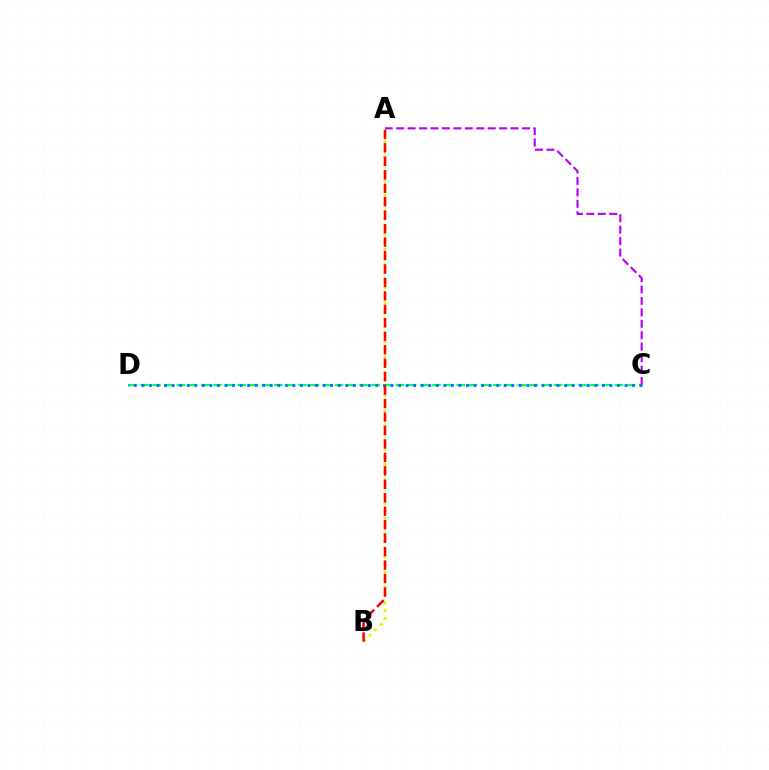{('A', 'B'): [{'color': '#d1ff00', 'line_style': 'dotted', 'thickness': 2.09}, {'color': '#ff0000', 'line_style': 'dashed', 'thickness': 1.83}], ('C', 'D'): [{'color': '#00ff5c', 'line_style': 'dashed', 'thickness': 1.65}, {'color': '#0074ff', 'line_style': 'dotted', 'thickness': 2.05}], ('A', 'C'): [{'color': '#b900ff', 'line_style': 'dashed', 'thickness': 1.55}]}